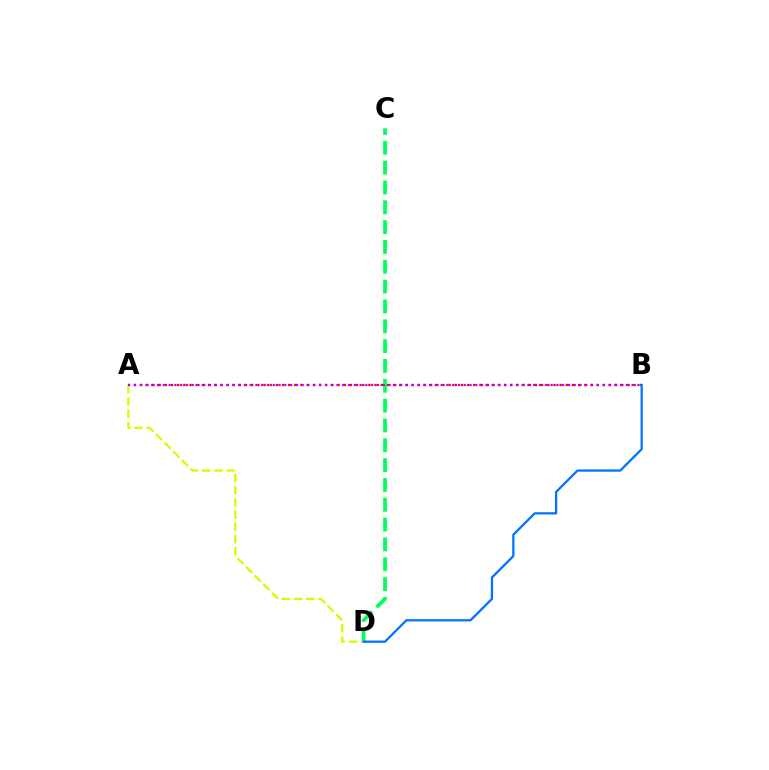{('C', 'D'): [{'color': '#00ff5c', 'line_style': 'dashed', 'thickness': 2.69}], ('A', 'B'): [{'color': '#ff0000', 'line_style': 'dotted', 'thickness': 1.68}, {'color': '#b900ff', 'line_style': 'dotted', 'thickness': 1.57}], ('A', 'D'): [{'color': '#d1ff00', 'line_style': 'dashed', 'thickness': 1.66}], ('B', 'D'): [{'color': '#0074ff', 'line_style': 'solid', 'thickness': 1.64}]}